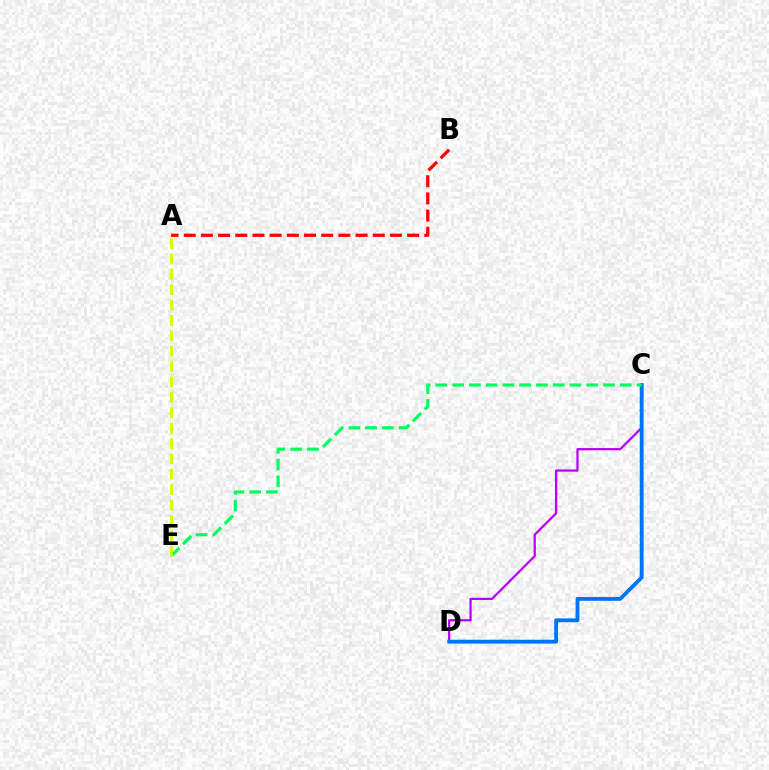{('C', 'D'): [{'color': '#b900ff', 'line_style': 'solid', 'thickness': 1.62}, {'color': '#0074ff', 'line_style': 'solid', 'thickness': 2.77}], ('C', 'E'): [{'color': '#00ff5c', 'line_style': 'dashed', 'thickness': 2.28}], ('A', 'B'): [{'color': '#ff0000', 'line_style': 'dashed', 'thickness': 2.33}], ('A', 'E'): [{'color': '#d1ff00', 'line_style': 'dashed', 'thickness': 2.09}]}